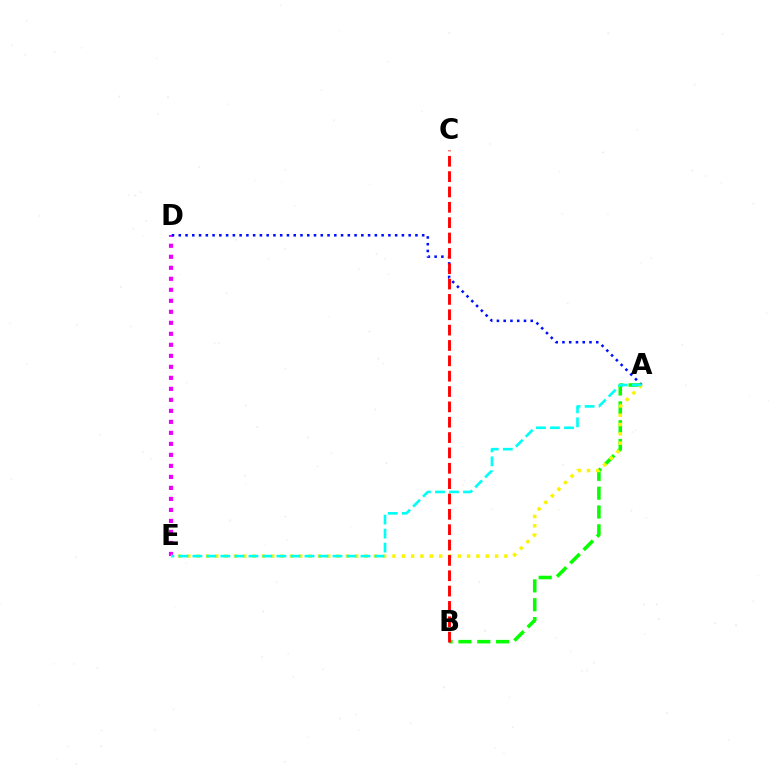{('D', 'E'): [{'color': '#ee00ff', 'line_style': 'dotted', 'thickness': 2.99}], ('A', 'D'): [{'color': '#0010ff', 'line_style': 'dotted', 'thickness': 1.84}], ('A', 'B'): [{'color': '#08ff00', 'line_style': 'dashed', 'thickness': 2.56}], ('A', 'E'): [{'color': '#fcf500', 'line_style': 'dotted', 'thickness': 2.53}, {'color': '#00fff6', 'line_style': 'dashed', 'thickness': 1.9}], ('B', 'C'): [{'color': '#ff0000', 'line_style': 'dashed', 'thickness': 2.09}]}